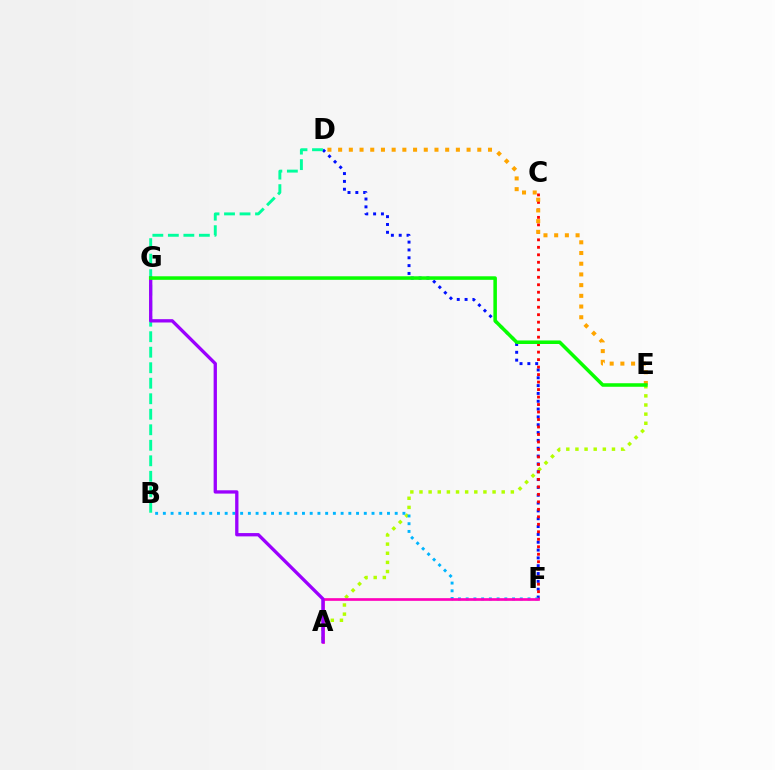{('A', 'E'): [{'color': '#b3ff00', 'line_style': 'dotted', 'thickness': 2.48}], ('D', 'F'): [{'color': '#0010ff', 'line_style': 'dotted', 'thickness': 2.13}], ('C', 'F'): [{'color': '#ff0000', 'line_style': 'dotted', 'thickness': 2.03}], ('B', 'F'): [{'color': '#00b5ff', 'line_style': 'dotted', 'thickness': 2.1}], ('D', 'E'): [{'color': '#ffa500', 'line_style': 'dotted', 'thickness': 2.91}], ('A', 'F'): [{'color': '#ff00bd', 'line_style': 'solid', 'thickness': 1.92}], ('B', 'D'): [{'color': '#00ff9d', 'line_style': 'dashed', 'thickness': 2.11}], ('A', 'G'): [{'color': '#9b00ff', 'line_style': 'solid', 'thickness': 2.39}], ('E', 'G'): [{'color': '#08ff00', 'line_style': 'solid', 'thickness': 2.54}]}